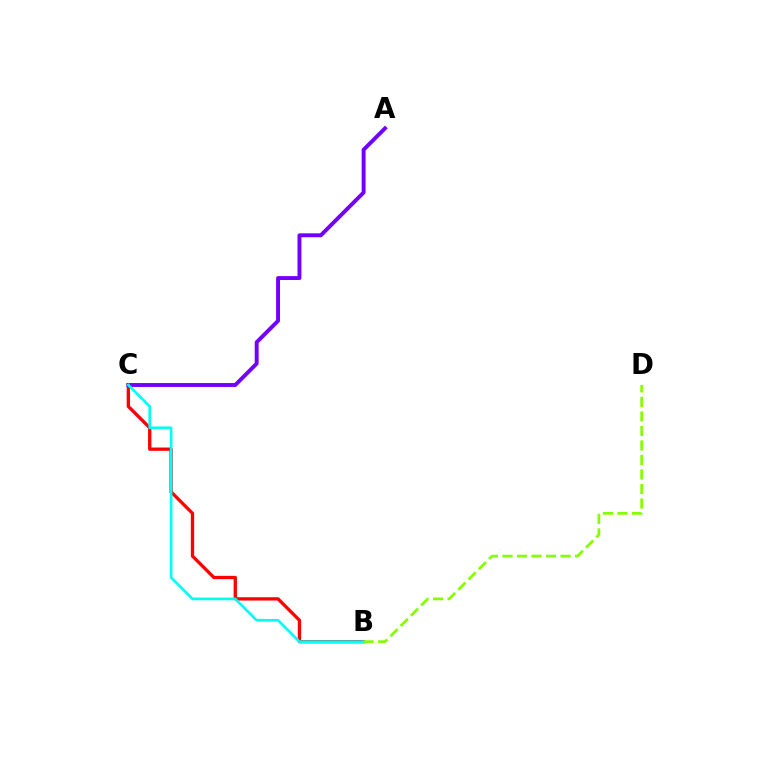{('B', 'C'): [{'color': '#ff0000', 'line_style': 'solid', 'thickness': 2.38}, {'color': '#00fff6', 'line_style': 'solid', 'thickness': 1.92}], ('A', 'C'): [{'color': '#7200ff', 'line_style': 'solid', 'thickness': 2.81}], ('B', 'D'): [{'color': '#84ff00', 'line_style': 'dashed', 'thickness': 1.97}]}